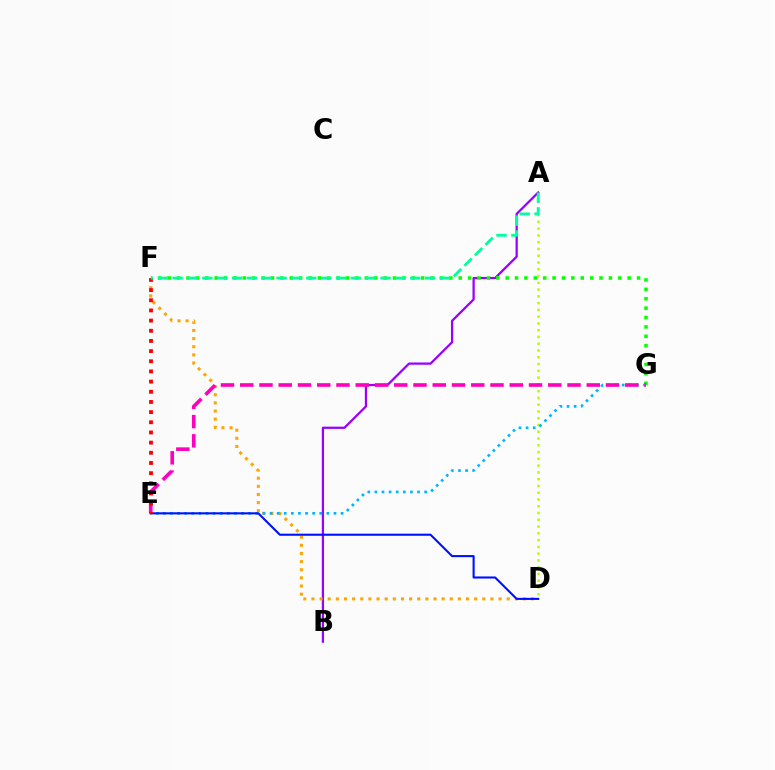{('A', 'D'): [{'color': '#b3ff00', 'line_style': 'dotted', 'thickness': 1.84}], ('A', 'B'): [{'color': '#9b00ff', 'line_style': 'solid', 'thickness': 1.62}], ('D', 'F'): [{'color': '#ffa500', 'line_style': 'dotted', 'thickness': 2.21}], ('F', 'G'): [{'color': '#08ff00', 'line_style': 'dotted', 'thickness': 2.55}], ('E', 'G'): [{'color': '#00b5ff', 'line_style': 'dotted', 'thickness': 1.93}, {'color': '#ff00bd', 'line_style': 'dashed', 'thickness': 2.62}], ('D', 'E'): [{'color': '#0010ff', 'line_style': 'solid', 'thickness': 1.51}], ('E', 'F'): [{'color': '#ff0000', 'line_style': 'dotted', 'thickness': 2.76}], ('A', 'F'): [{'color': '#00ff9d', 'line_style': 'dashed', 'thickness': 2.02}]}